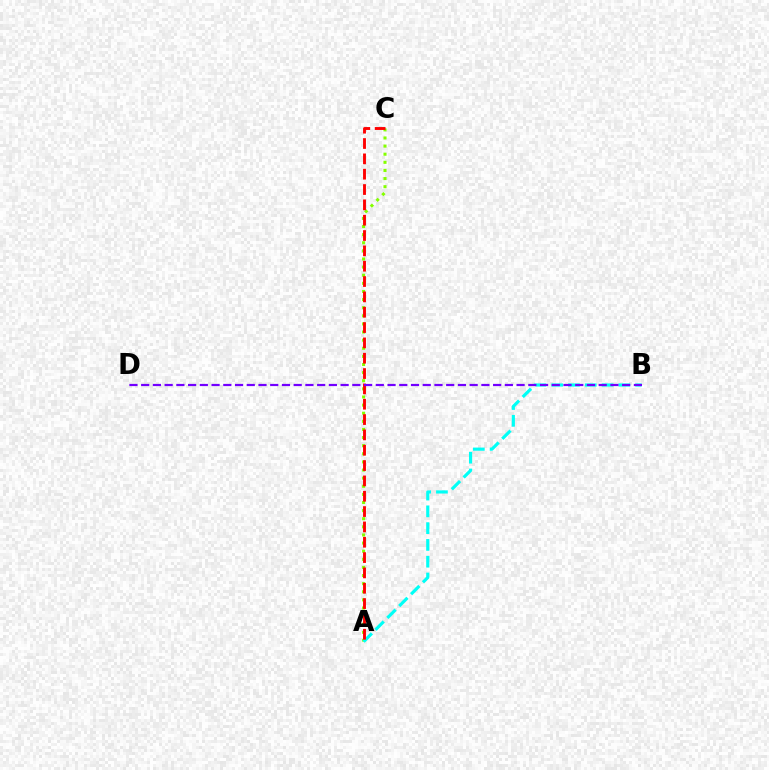{('A', 'C'): [{'color': '#84ff00', 'line_style': 'dotted', 'thickness': 2.21}, {'color': '#ff0000', 'line_style': 'dashed', 'thickness': 2.08}], ('A', 'B'): [{'color': '#00fff6', 'line_style': 'dashed', 'thickness': 2.28}], ('B', 'D'): [{'color': '#7200ff', 'line_style': 'dashed', 'thickness': 1.59}]}